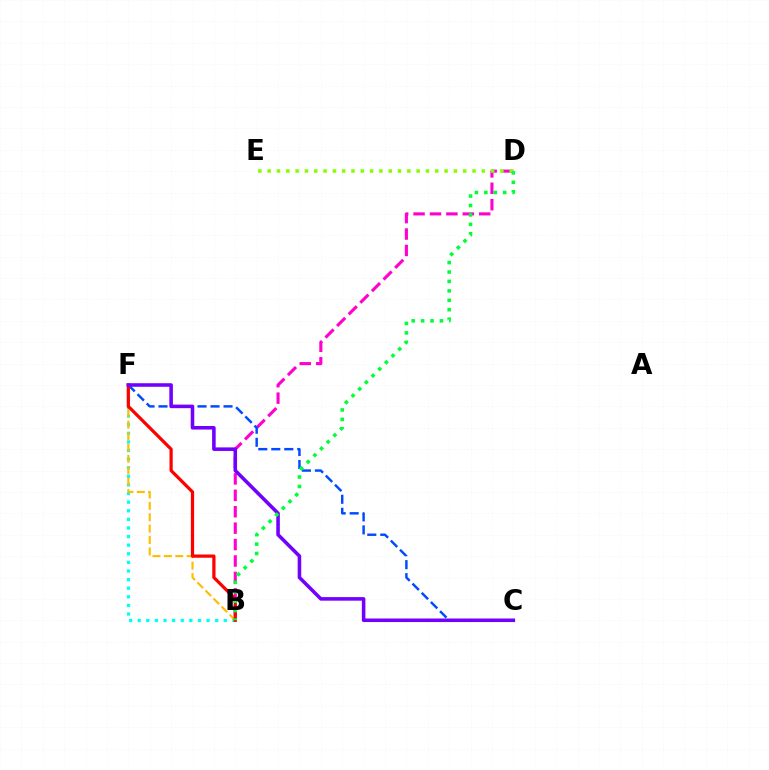{('B', 'F'): [{'color': '#00fff6', 'line_style': 'dotted', 'thickness': 2.34}, {'color': '#ffbd00', 'line_style': 'dashed', 'thickness': 1.55}, {'color': '#ff0000', 'line_style': 'solid', 'thickness': 2.33}], ('B', 'D'): [{'color': '#ff00cf', 'line_style': 'dashed', 'thickness': 2.23}, {'color': '#00ff39', 'line_style': 'dotted', 'thickness': 2.56}], ('C', 'F'): [{'color': '#004bff', 'line_style': 'dashed', 'thickness': 1.77}, {'color': '#7200ff', 'line_style': 'solid', 'thickness': 2.56}], ('D', 'E'): [{'color': '#84ff00', 'line_style': 'dotted', 'thickness': 2.53}]}